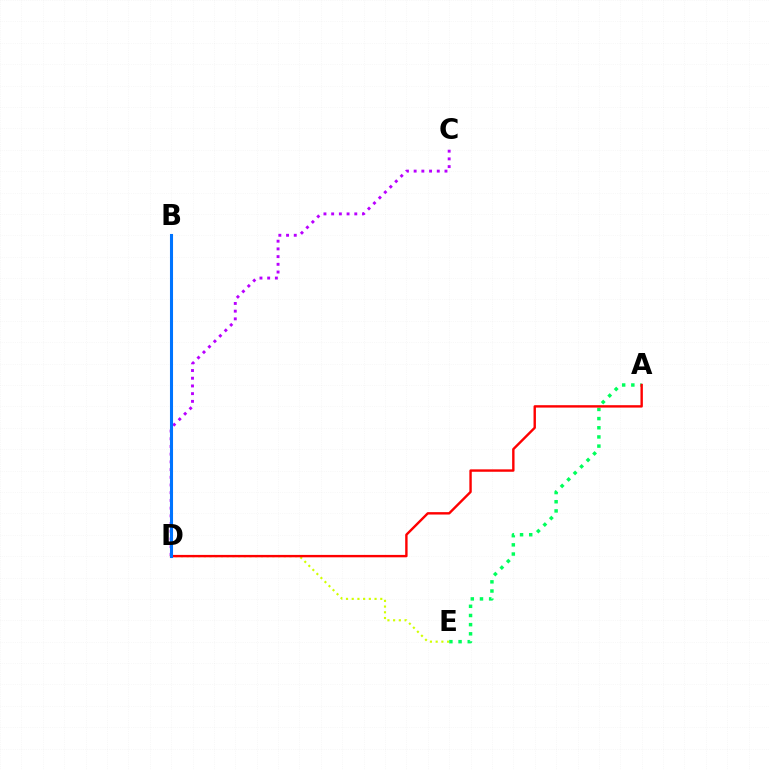{('A', 'E'): [{'color': '#00ff5c', 'line_style': 'dotted', 'thickness': 2.49}], ('D', 'E'): [{'color': '#d1ff00', 'line_style': 'dotted', 'thickness': 1.55}], ('A', 'D'): [{'color': '#ff0000', 'line_style': 'solid', 'thickness': 1.73}], ('C', 'D'): [{'color': '#b900ff', 'line_style': 'dotted', 'thickness': 2.09}], ('B', 'D'): [{'color': '#0074ff', 'line_style': 'solid', 'thickness': 2.21}]}